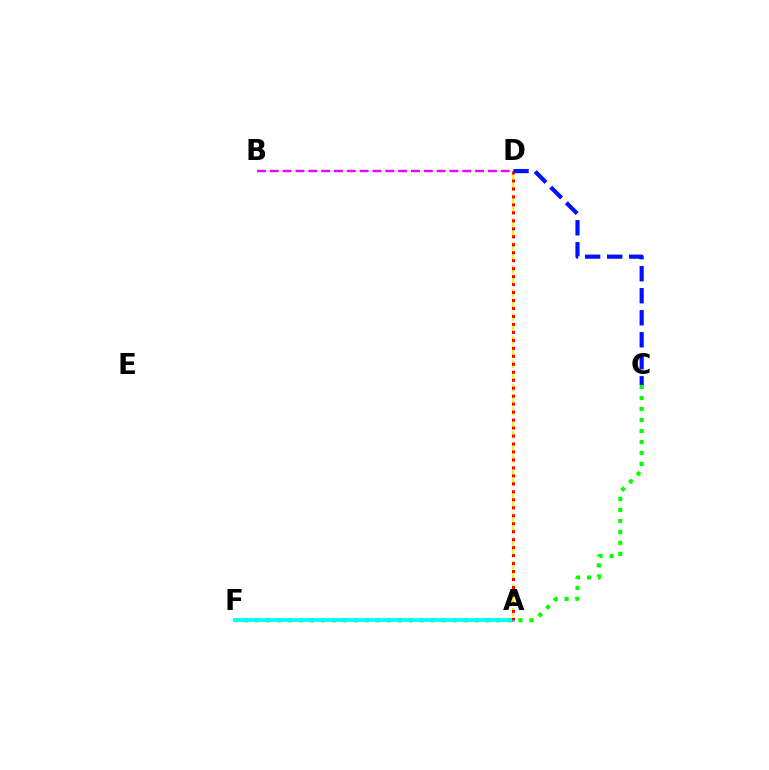{('B', 'D'): [{'color': '#ee00ff', 'line_style': 'dashed', 'thickness': 1.74}], ('C', 'F'): [{'color': '#08ff00', 'line_style': 'dotted', 'thickness': 2.98}], ('A', 'F'): [{'color': '#00fff6', 'line_style': 'solid', 'thickness': 2.68}], ('A', 'D'): [{'color': '#fcf500', 'line_style': 'dashed', 'thickness': 1.6}, {'color': '#ff0000', 'line_style': 'dotted', 'thickness': 2.17}], ('C', 'D'): [{'color': '#0010ff', 'line_style': 'dashed', 'thickness': 2.99}]}